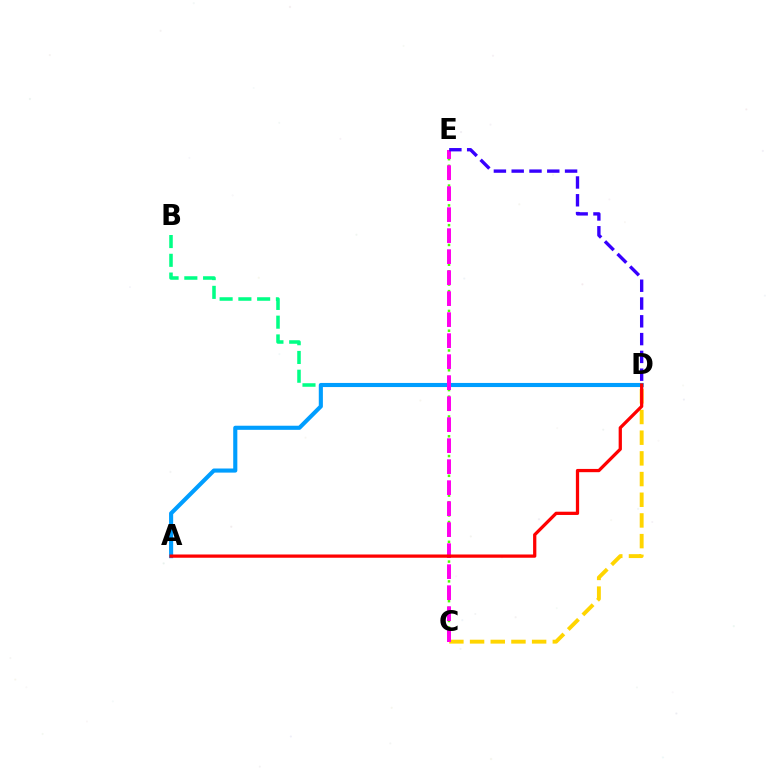{('C', 'D'): [{'color': '#ffd500', 'line_style': 'dashed', 'thickness': 2.81}], ('B', 'D'): [{'color': '#00ff86', 'line_style': 'dashed', 'thickness': 2.55}], ('C', 'E'): [{'color': '#4fff00', 'line_style': 'dotted', 'thickness': 1.79}, {'color': '#ff00ed', 'line_style': 'dashed', 'thickness': 2.85}], ('A', 'D'): [{'color': '#009eff', 'line_style': 'solid', 'thickness': 2.96}, {'color': '#ff0000', 'line_style': 'solid', 'thickness': 2.34}], ('D', 'E'): [{'color': '#3700ff', 'line_style': 'dashed', 'thickness': 2.42}]}